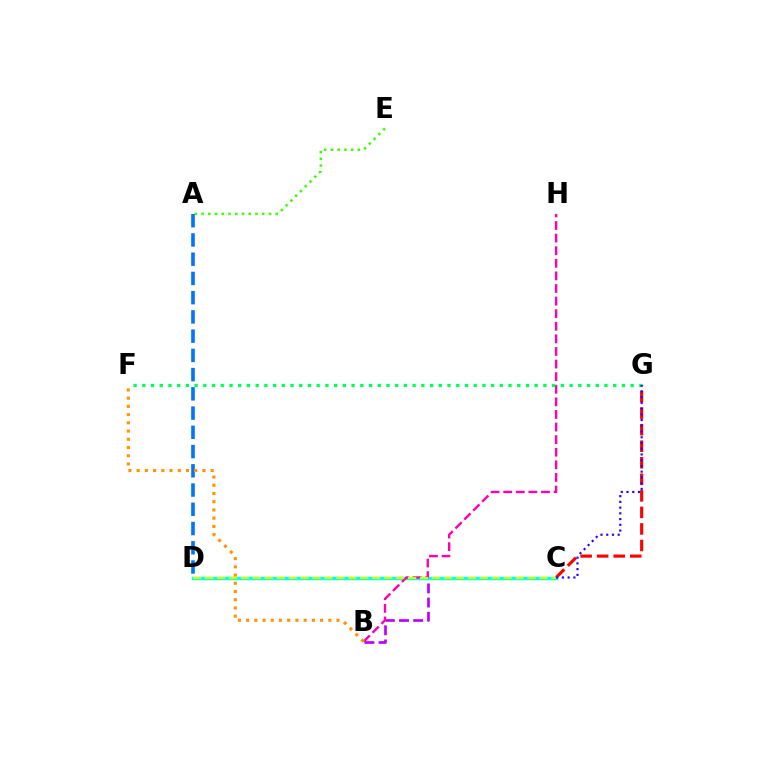{('B', 'C'): [{'color': '#b900ff', 'line_style': 'dashed', 'thickness': 1.92}], ('C', 'G'): [{'color': '#ff0000', 'line_style': 'dashed', 'thickness': 2.25}, {'color': '#2500ff', 'line_style': 'dotted', 'thickness': 1.56}], ('C', 'D'): [{'color': '#00fff6', 'line_style': 'solid', 'thickness': 2.51}, {'color': '#d1ff00', 'line_style': 'dashed', 'thickness': 1.62}], ('A', 'E'): [{'color': '#3dff00', 'line_style': 'dotted', 'thickness': 1.83}], ('B', 'H'): [{'color': '#ff00ac', 'line_style': 'dashed', 'thickness': 1.71}], ('F', 'G'): [{'color': '#00ff5c', 'line_style': 'dotted', 'thickness': 2.37}], ('A', 'D'): [{'color': '#0074ff', 'line_style': 'dashed', 'thickness': 2.61}], ('B', 'F'): [{'color': '#ff9400', 'line_style': 'dotted', 'thickness': 2.23}]}